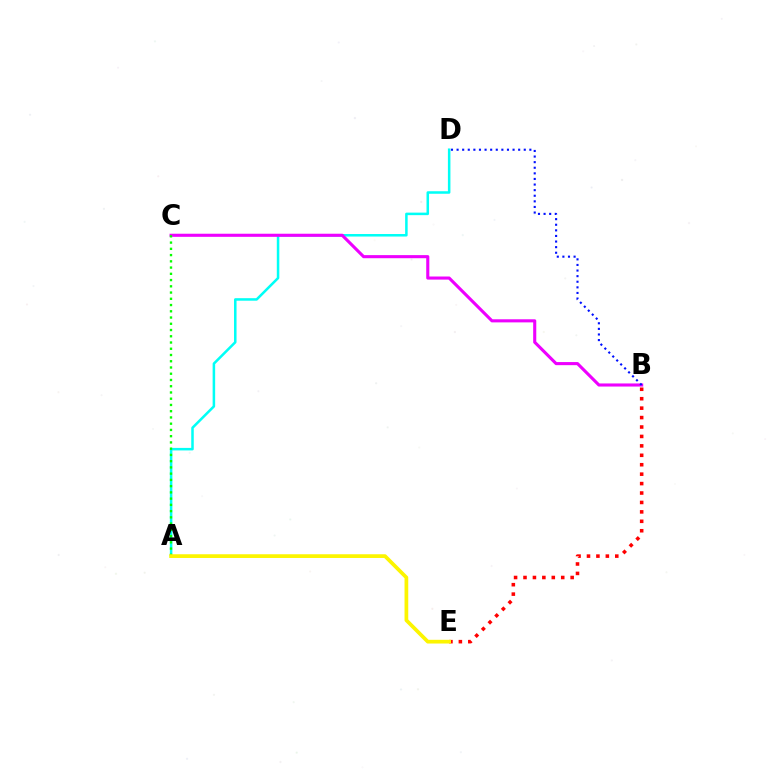{('B', 'E'): [{'color': '#ff0000', 'line_style': 'dotted', 'thickness': 2.56}], ('A', 'D'): [{'color': '#00fff6', 'line_style': 'solid', 'thickness': 1.82}], ('B', 'C'): [{'color': '#ee00ff', 'line_style': 'solid', 'thickness': 2.23}], ('B', 'D'): [{'color': '#0010ff', 'line_style': 'dotted', 'thickness': 1.52}], ('A', 'C'): [{'color': '#08ff00', 'line_style': 'dotted', 'thickness': 1.7}], ('A', 'E'): [{'color': '#fcf500', 'line_style': 'solid', 'thickness': 2.68}]}